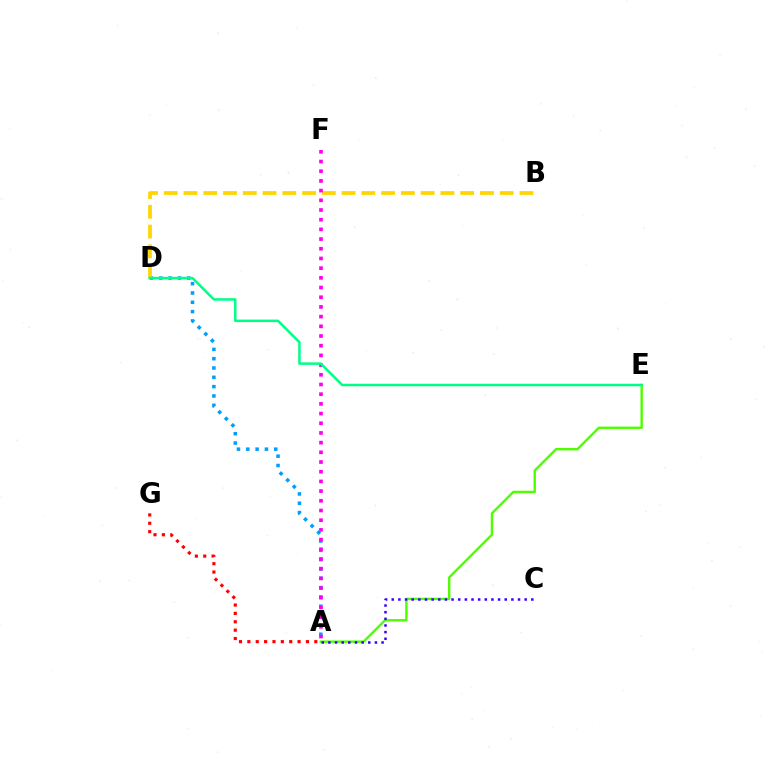{('A', 'D'): [{'color': '#009eff', 'line_style': 'dotted', 'thickness': 2.53}], ('A', 'E'): [{'color': '#4fff00', 'line_style': 'solid', 'thickness': 1.73}], ('B', 'D'): [{'color': '#ffd500', 'line_style': 'dashed', 'thickness': 2.68}], ('A', 'F'): [{'color': '#ff00ed', 'line_style': 'dotted', 'thickness': 2.63}], ('D', 'E'): [{'color': '#00ff86', 'line_style': 'solid', 'thickness': 1.8}], ('A', 'C'): [{'color': '#3700ff', 'line_style': 'dotted', 'thickness': 1.81}], ('A', 'G'): [{'color': '#ff0000', 'line_style': 'dotted', 'thickness': 2.27}]}